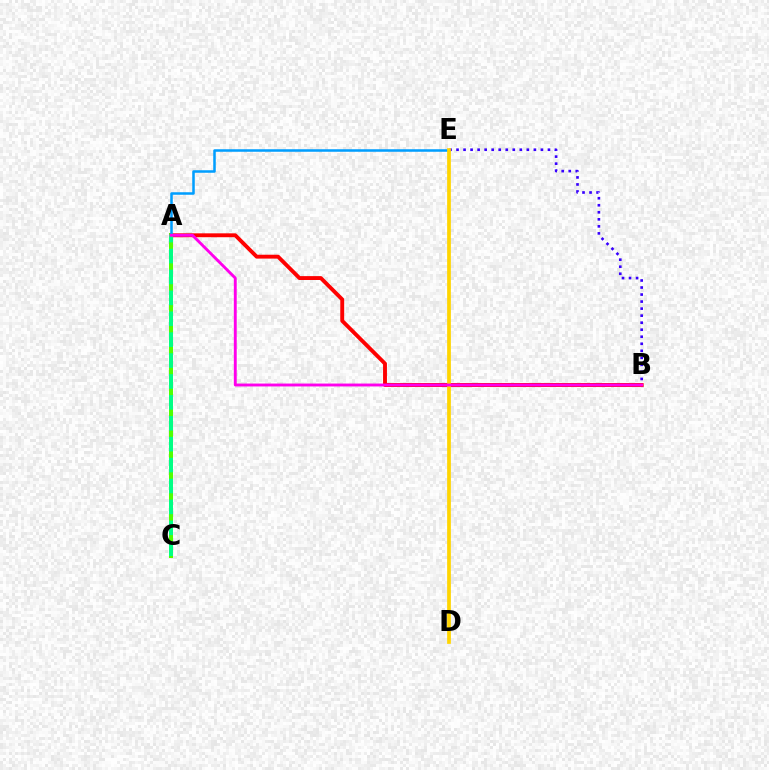{('A', 'B'): [{'color': '#ff0000', 'line_style': 'solid', 'thickness': 2.8}, {'color': '#ff00ed', 'line_style': 'solid', 'thickness': 2.08}], ('A', 'C'): [{'color': '#4fff00', 'line_style': 'solid', 'thickness': 2.87}, {'color': '#00ff86', 'line_style': 'dashed', 'thickness': 2.84}], ('A', 'E'): [{'color': '#009eff', 'line_style': 'solid', 'thickness': 1.82}], ('B', 'E'): [{'color': '#3700ff', 'line_style': 'dotted', 'thickness': 1.91}], ('D', 'E'): [{'color': '#ffd500', 'line_style': 'solid', 'thickness': 2.68}]}